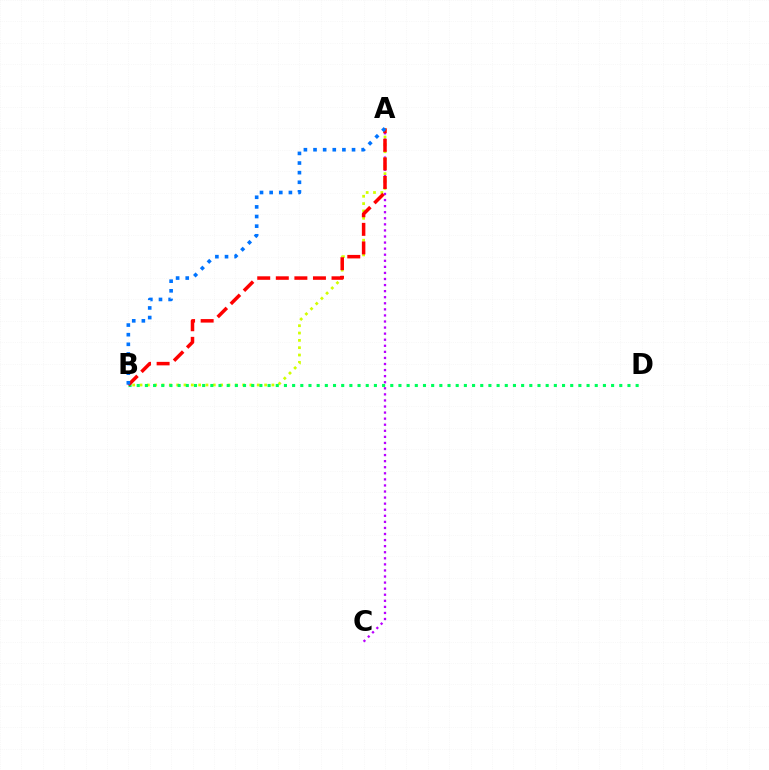{('A', 'C'): [{'color': '#b900ff', 'line_style': 'dotted', 'thickness': 1.65}], ('A', 'B'): [{'color': '#d1ff00', 'line_style': 'dotted', 'thickness': 1.99}, {'color': '#ff0000', 'line_style': 'dashed', 'thickness': 2.52}, {'color': '#0074ff', 'line_style': 'dotted', 'thickness': 2.62}], ('B', 'D'): [{'color': '#00ff5c', 'line_style': 'dotted', 'thickness': 2.22}]}